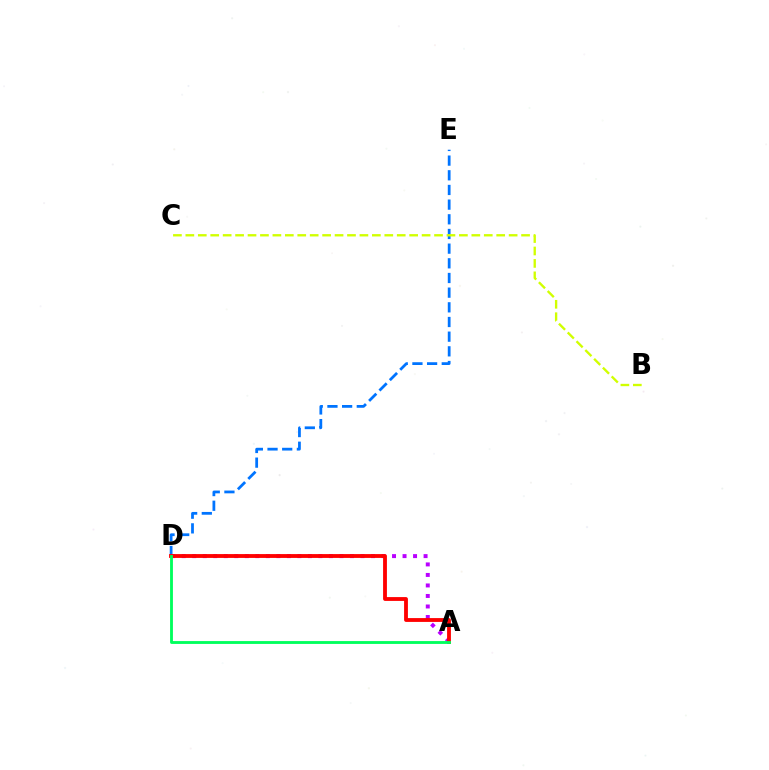{('D', 'E'): [{'color': '#0074ff', 'line_style': 'dashed', 'thickness': 1.99}], ('B', 'C'): [{'color': '#d1ff00', 'line_style': 'dashed', 'thickness': 1.69}], ('A', 'D'): [{'color': '#b900ff', 'line_style': 'dotted', 'thickness': 2.86}, {'color': '#ff0000', 'line_style': 'solid', 'thickness': 2.76}, {'color': '#00ff5c', 'line_style': 'solid', 'thickness': 2.05}]}